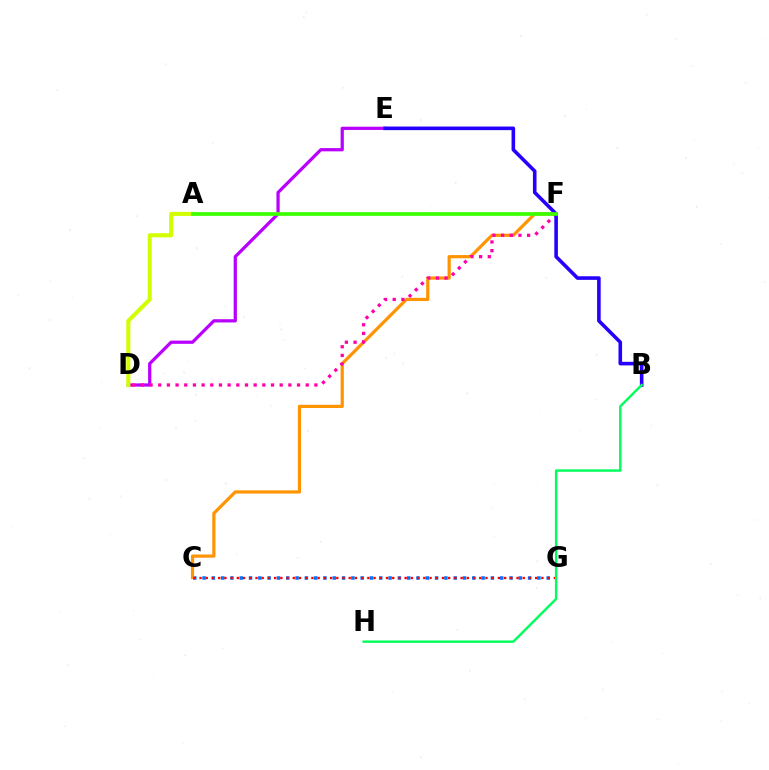{('A', 'F'): [{'color': '#00fff6', 'line_style': 'solid', 'thickness': 1.54}, {'color': '#3dff00', 'line_style': 'solid', 'thickness': 2.67}], ('C', 'G'): [{'color': '#0074ff', 'line_style': 'dotted', 'thickness': 2.53}, {'color': '#ff0000', 'line_style': 'dotted', 'thickness': 1.69}], ('D', 'E'): [{'color': '#b900ff', 'line_style': 'solid', 'thickness': 2.32}], ('C', 'F'): [{'color': '#ff9400', 'line_style': 'solid', 'thickness': 2.3}], ('A', 'D'): [{'color': '#d1ff00', 'line_style': 'solid', 'thickness': 2.94}], ('D', 'F'): [{'color': '#ff00ac', 'line_style': 'dotted', 'thickness': 2.36}], ('B', 'E'): [{'color': '#2500ff', 'line_style': 'solid', 'thickness': 2.59}], ('B', 'H'): [{'color': '#00ff5c', 'line_style': 'solid', 'thickness': 1.74}]}